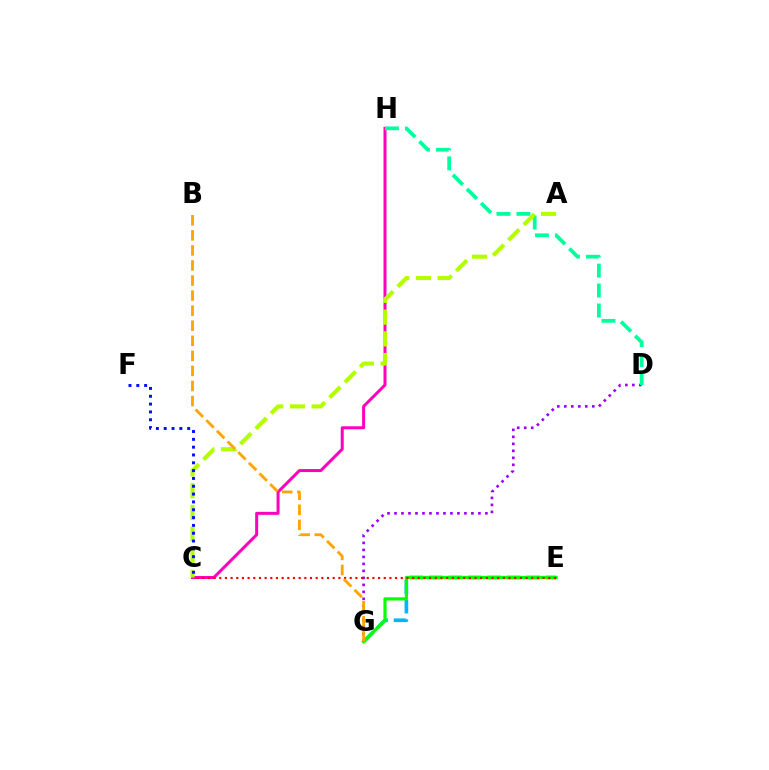{('C', 'H'): [{'color': '#ff00bd', 'line_style': 'solid', 'thickness': 2.16}], ('D', 'G'): [{'color': '#9b00ff', 'line_style': 'dotted', 'thickness': 1.9}], ('E', 'G'): [{'color': '#00b5ff', 'line_style': 'dashed', 'thickness': 2.65}, {'color': '#08ff00', 'line_style': 'solid', 'thickness': 2.29}], ('D', 'H'): [{'color': '#00ff9d', 'line_style': 'dashed', 'thickness': 2.71}], ('A', 'C'): [{'color': '#b3ff00', 'line_style': 'dashed', 'thickness': 2.94}], ('C', 'F'): [{'color': '#0010ff', 'line_style': 'dotted', 'thickness': 2.13}], ('C', 'E'): [{'color': '#ff0000', 'line_style': 'dotted', 'thickness': 1.54}], ('B', 'G'): [{'color': '#ffa500', 'line_style': 'dashed', 'thickness': 2.05}]}